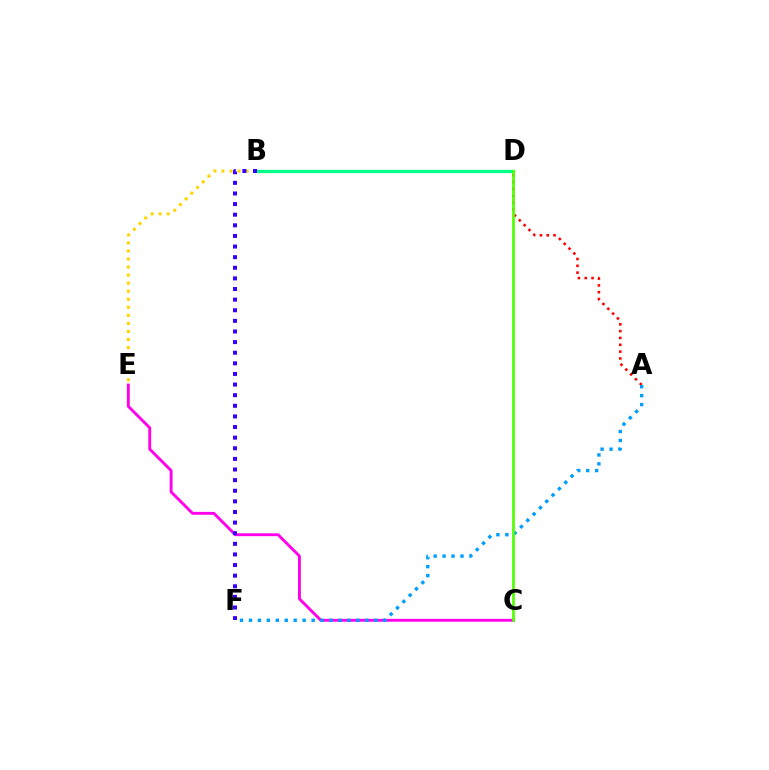{('B', 'D'): [{'color': '#00ff86', 'line_style': 'solid', 'thickness': 2.36}], ('B', 'E'): [{'color': '#ffd500', 'line_style': 'dotted', 'thickness': 2.19}], ('C', 'E'): [{'color': '#ff00ed', 'line_style': 'solid', 'thickness': 2.08}], ('A', 'D'): [{'color': '#ff0000', 'line_style': 'dotted', 'thickness': 1.85}], ('A', 'F'): [{'color': '#009eff', 'line_style': 'dotted', 'thickness': 2.43}], ('B', 'F'): [{'color': '#3700ff', 'line_style': 'dotted', 'thickness': 2.88}], ('C', 'D'): [{'color': '#4fff00', 'line_style': 'solid', 'thickness': 1.95}]}